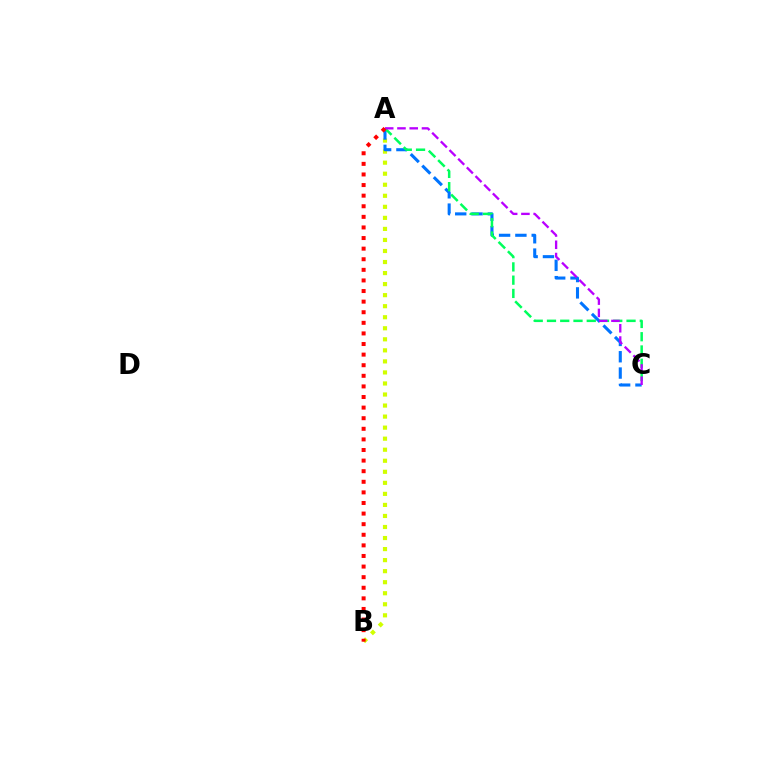{('A', 'B'): [{'color': '#d1ff00', 'line_style': 'dotted', 'thickness': 3.0}, {'color': '#ff0000', 'line_style': 'dotted', 'thickness': 2.88}], ('A', 'C'): [{'color': '#0074ff', 'line_style': 'dashed', 'thickness': 2.22}, {'color': '#00ff5c', 'line_style': 'dashed', 'thickness': 1.8}, {'color': '#b900ff', 'line_style': 'dashed', 'thickness': 1.67}]}